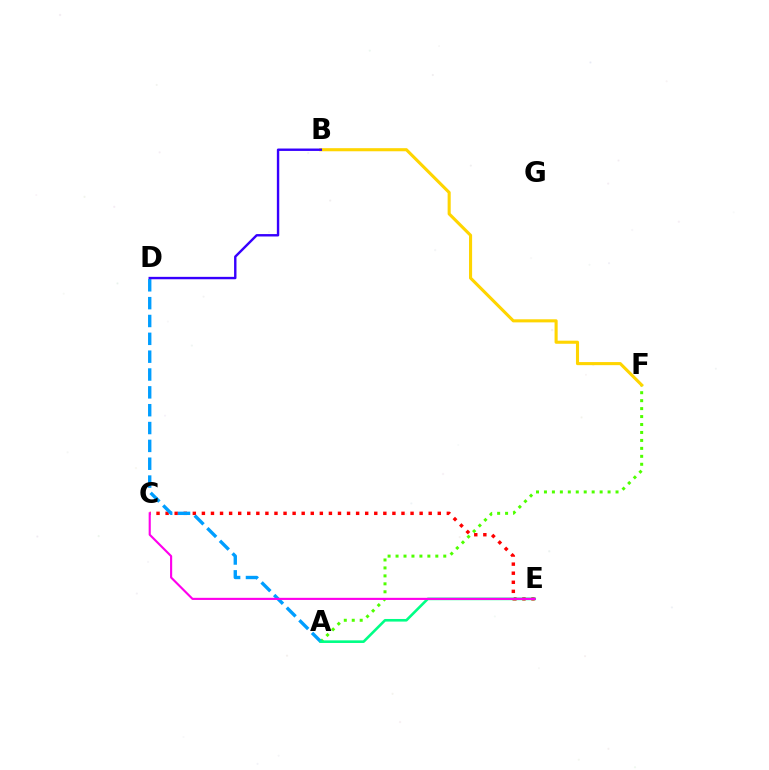{('C', 'E'): [{'color': '#ff0000', 'line_style': 'dotted', 'thickness': 2.46}, {'color': '#ff00ed', 'line_style': 'solid', 'thickness': 1.53}], ('A', 'F'): [{'color': '#4fff00', 'line_style': 'dotted', 'thickness': 2.16}], ('A', 'D'): [{'color': '#009eff', 'line_style': 'dashed', 'thickness': 2.42}], ('A', 'E'): [{'color': '#00ff86', 'line_style': 'solid', 'thickness': 1.88}], ('B', 'F'): [{'color': '#ffd500', 'line_style': 'solid', 'thickness': 2.23}], ('B', 'D'): [{'color': '#3700ff', 'line_style': 'solid', 'thickness': 1.73}]}